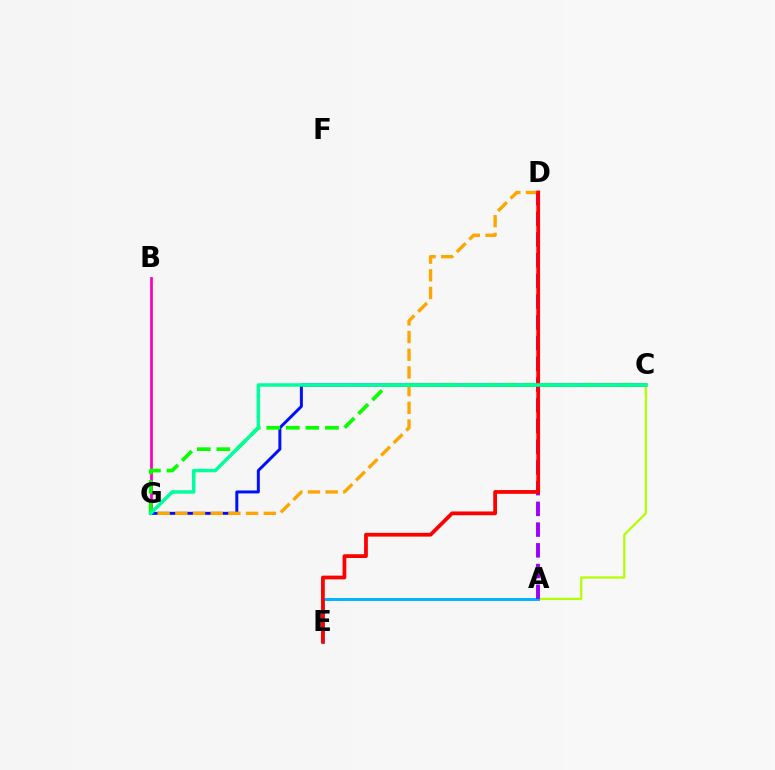{('A', 'C'): [{'color': '#b3ff00', 'line_style': 'solid', 'thickness': 1.6}], ('A', 'E'): [{'color': '#00b5ff', 'line_style': 'solid', 'thickness': 2.12}], ('B', 'G'): [{'color': '#ff00bd', 'line_style': 'solid', 'thickness': 1.97}], ('C', 'G'): [{'color': '#0010ff', 'line_style': 'solid', 'thickness': 2.14}, {'color': '#08ff00', 'line_style': 'dashed', 'thickness': 2.66}, {'color': '#00ff9d', 'line_style': 'solid', 'thickness': 2.51}], ('D', 'G'): [{'color': '#ffa500', 'line_style': 'dashed', 'thickness': 2.4}], ('A', 'D'): [{'color': '#9b00ff', 'line_style': 'dashed', 'thickness': 2.81}], ('D', 'E'): [{'color': '#ff0000', 'line_style': 'solid', 'thickness': 2.71}]}